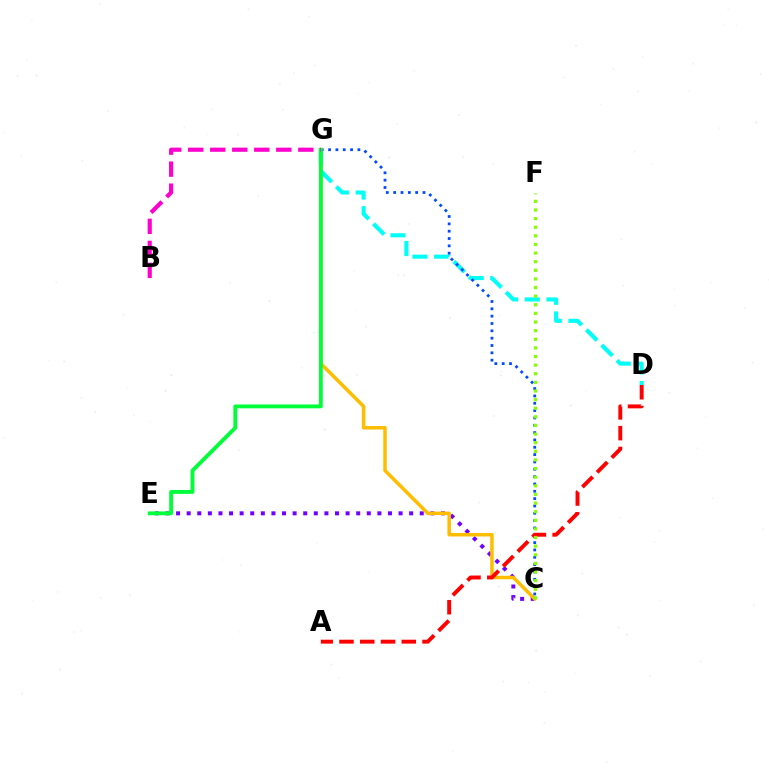{('C', 'E'): [{'color': '#7200ff', 'line_style': 'dotted', 'thickness': 2.88}], ('C', 'G'): [{'color': '#ffbd00', 'line_style': 'solid', 'thickness': 2.52}, {'color': '#004bff', 'line_style': 'dotted', 'thickness': 1.99}], ('D', 'G'): [{'color': '#00fff6', 'line_style': 'dashed', 'thickness': 2.95}], ('E', 'G'): [{'color': '#00ff39', 'line_style': 'solid', 'thickness': 2.78}], ('A', 'D'): [{'color': '#ff0000', 'line_style': 'dashed', 'thickness': 2.82}], ('B', 'G'): [{'color': '#ff00cf', 'line_style': 'dashed', 'thickness': 2.99}], ('C', 'F'): [{'color': '#84ff00', 'line_style': 'dotted', 'thickness': 2.34}]}